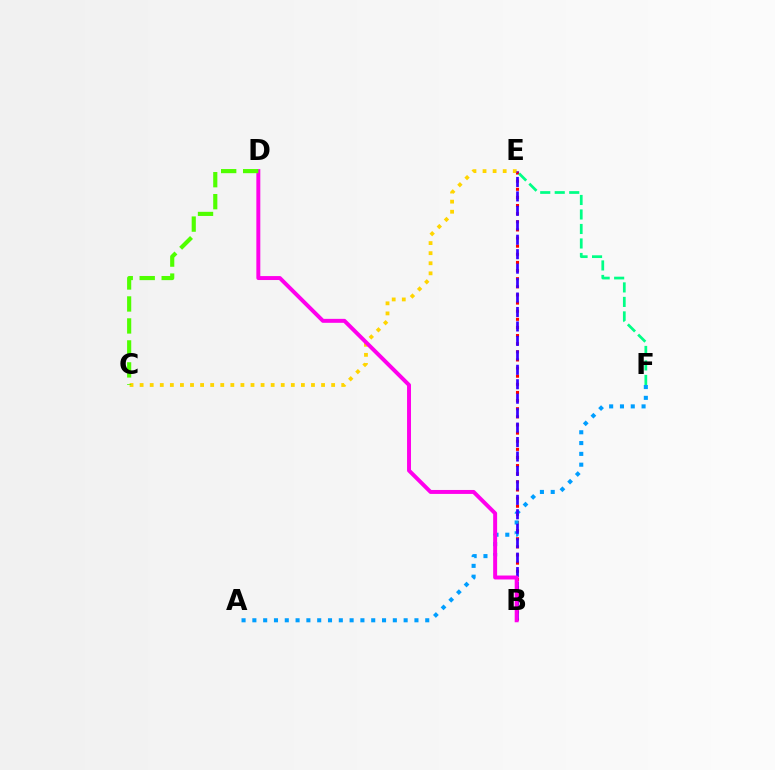{('B', 'E'): [{'color': '#ff0000', 'line_style': 'dotted', 'thickness': 2.21}, {'color': '#3700ff', 'line_style': 'dashed', 'thickness': 1.96}], ('A', 'F'): [{'color': '#009eff', 'line_style': 'dotted', 'thickness': 2.94}], ('C', 'E'): [{'color': '#ffd500', 'line_style': 'dotted', 'thickness': 2.74}], ('B', 'D'): [{'color': '#ff00ed', 'line_style': 'solid', 'thickness': 2.85}], ('E', 'F'): [{'color': '#00ff86', 'line_style': 'dashed', 'thickness': 1.97}], ('C', 'D'): [{'color': '#4fff00', 'line_style': 'dashed', 'thickness': 2.99}]}